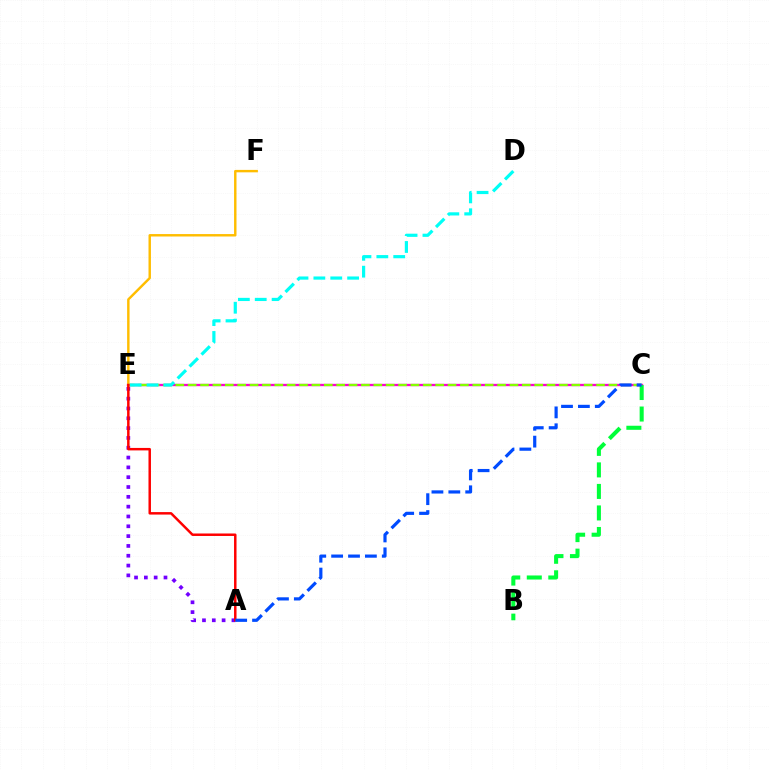{('C', 'E'): [{'color': '#ff00cf', 'line_style': 'solid', 'thickness': 1.67}, {'color': '#84ff00', 'line_style': 'dashed', 'thickness': 1.68}], ('E', 'F'): [{'color': '#ffbd00', 'line_style': 'solid', 'thickness': 1.75}], ('A', 'E'): [{'color': '#7200ff', 'line_style': 'dotted', 'thickness': 2.67}, {'color': '#ff0000', 'line_style': 'solid', 'thickness': 1.78}], ('D', 'E'): [{'color': '#00fff6', 'line_style': 'dashed', 'thickness': 2.29}], ('B', 'C'): [{'color': '#00ff39', 'line_style': 'dashed', 'thickness': 2.92}], ('A', 'C'): [{'color': '#004bff', 'line_style': 'dashed', 'thickness': 2.29}]}